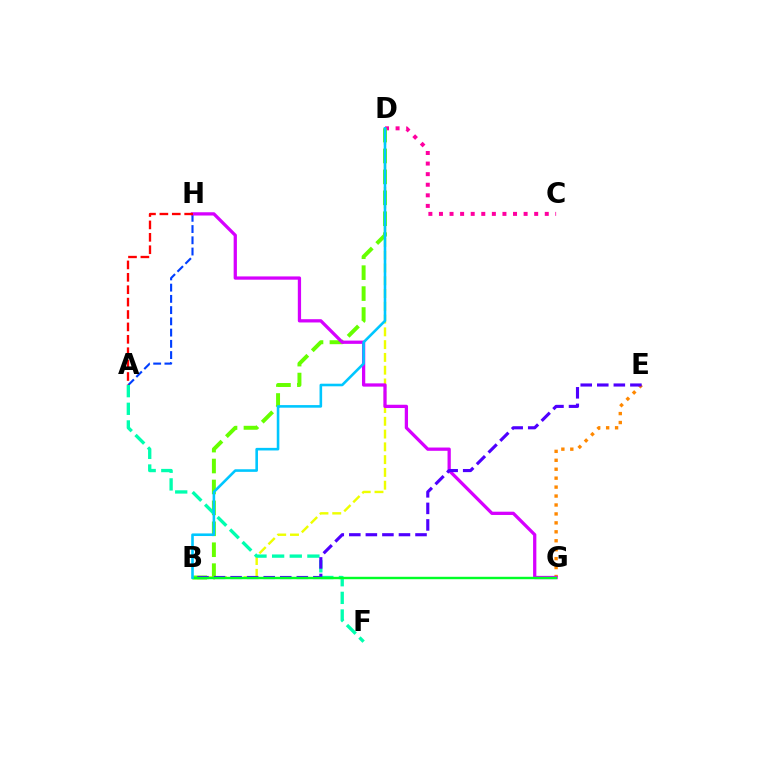{('E', 'G'): [{'color': '#ff8800', 'line_style': 'dotted', 'thickness': 2.43}], ('B', 'D'): [{'color': '#eeff00', 'line_style': 'dashed', 'thickness': 1.74}, {'color': '#66ff00', 'line_style': 'dashed', 'thickness': 2.84}, {'color': '#00c7ff', 'line_style': 'solid', 'thickness': 1.87}], ('C', 'D'): [{'color': '#ff00a0', 'line_style': 'dotted', 'thickness': 2.88}], ('A', 'H'): [{'color': '#003fff', 'line_style': 'dashed', 'thickness': 1.53}, {'color': '#ff0000', 'line_style': 'dashed', 'thickness': 1.68}], ('A', 'F'): [{'color': '#00ffaf', 'line_style': 'dashed', 'thickness': 2.4}], ('G', 'H'): [{'color': '#d600ff', 'line_style': 'solid', 'thickness': 2.35}], ('B', 'E'): [{'color': '#4f00ff', 'line_style': 'dashed', 'thickness': 2.25}], ('B', 'G'): [{'color': '#00ff27', 'line_style': 'solid', 'thickness': 1.74}]}